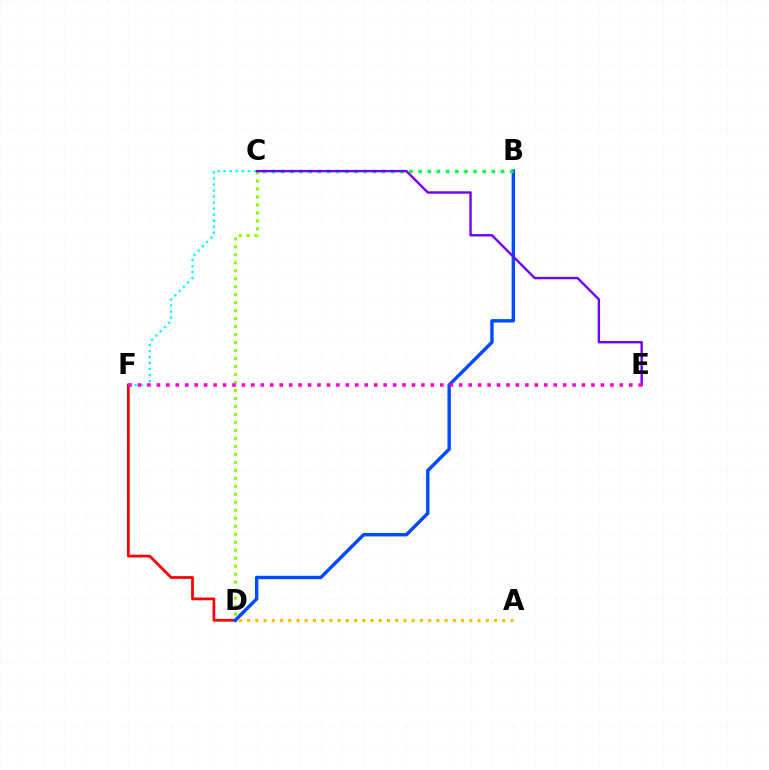{('D', 'F'): [{'color': '#ff0000', 'line_style': 'solid', 'thickness': 1.97}], ('B', 'D'): [{'color': '#004bff', 'line_style': 'solid', 'thickness': 2.45}], ('C', 'D'): [{'color': '#84ff00', 'line_style': 'dotted', 'thickness': 2.17}], ('A', 'D'): [{'color': '#ffbd00', 'line_style': 'dotted', 'thickness': 2.24}], ('B', 'C'): [{'color': '#00ff39', 'line_style': 'dotted', 'thickness': 2.49}], ('C', 'E'): [{'color': '#7200ff', 'line_style': 'solid', 'thickness': 1.72}], ('C', 'F'): [{'color': '#00fff6', 'line_style': 'dotted', 'thickness': 1.64}], ('E', 'F'): [{'color': '#ff00cf', 'line_style': 'dotted', 'thickness': 2.57}]}